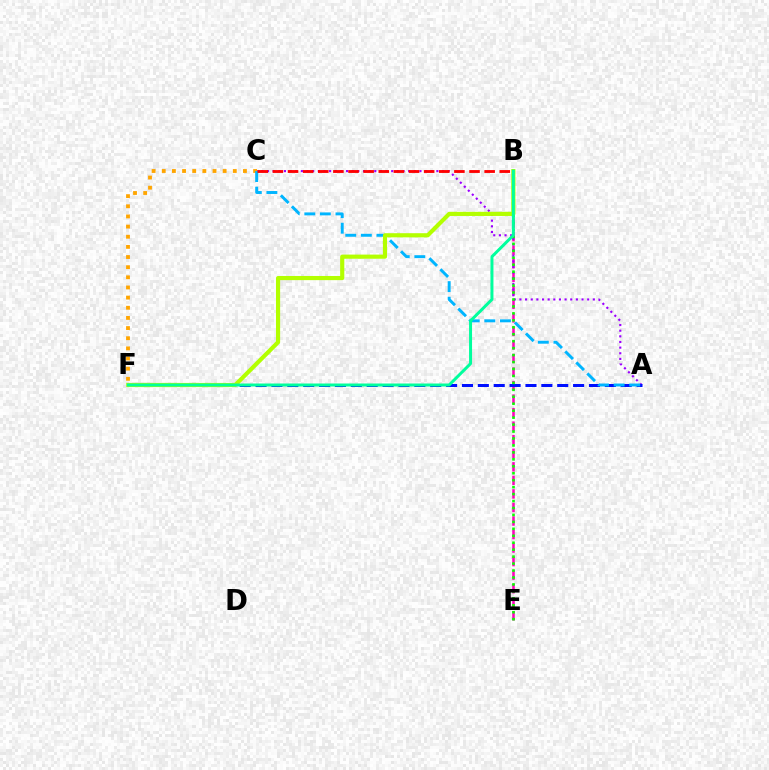{('B', 'E'): [{'color': '#ff00bd', 'line_style': 'dashed', 'thickness': 1.84}, {'color': '#08ff00', 'line_style': 'dotted', 'thickness': 1.89}], ('A', 'C'): [{'color': '#9b00ff', 'line_style': 'dotted', 'thickness': 1.53}, {'color': '#00b5ff', 'line_style': 'dashed', 'thickness': 2.12}], ('C', 'F'): [{'color': '#ffa500', 'line_style': 'dotted', 'thickness': 2.76}], ('A', 'F'): [{'color': '#0010ff', 'line_style': 'dashed', 'thickness': 2.16}], ('B', 'C'): [{'color': '#ff0000', 'line_style': 'dashed', 'thickness': 2.05}], ('B', 'F'): [{'color': '#b3ff00', 'line_style': 'solid', 'thickness': 2.99}, {'color': '#00ff9d', 'line_style': 'solid', 'thickness': 2.15}]}